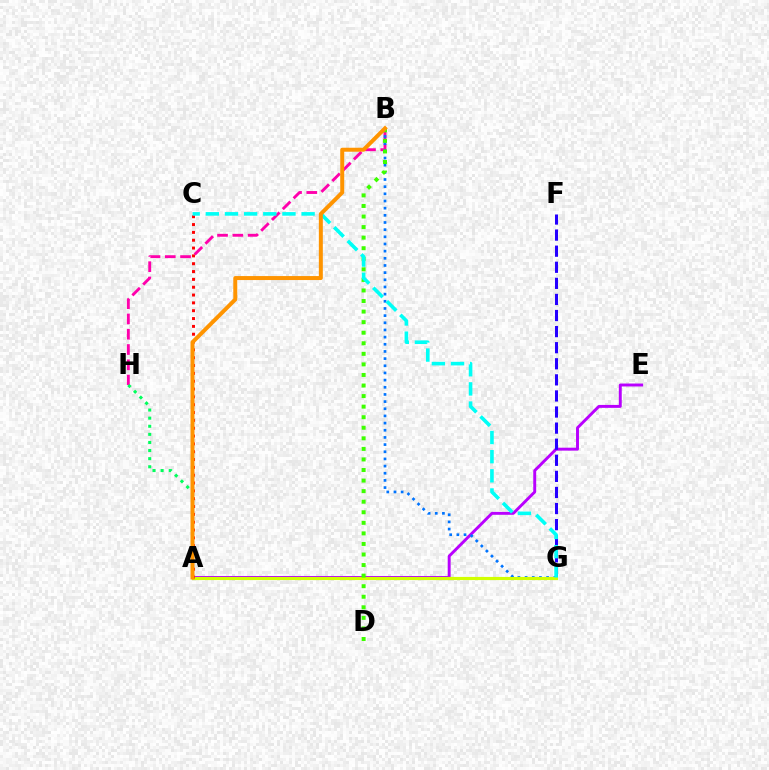{('A', 'E'): [{'color': '#b900ff', 'line_style': 'solid', 'thickness': 2.11}], ('B', 'H'): [{'color': '#ff00ac', 'line_style': 'dashed', 'thickness': 2.08}], ('F', 'G'): [{'color': '#2500ff', 'line_style': 'dashed', 'thickness': 2.19}], ('B', 'G'): [{'color': '#0074ff', 'line_style': 'dotted', 'thickness': 1.95}], ('A', 'G'): [{'color': '#d1ff00', 'line_style': 'solid', 'thickness': 2.27}], ('B', 'D'): [{'color': '#3dff00', 'line_style': 'dotted', 'thickness': 2.87}], ('A', 'C'): [{'color': '#ff0000', 'line_style': 'dotted', 'thickness': 2.13}], ('C', 'G'): [{'color': '#00fff6', 'line_style': 'dashed', 'thickness': 2.6}], ('A', 'H'): [{'color': '#00ff5c', 'line_style': 'dotted', 'thickness': 2.2}], ('A', 'B'): [{'color': '#ff9400', 'line_style': 'solid', 'thickness': 2.87}]}